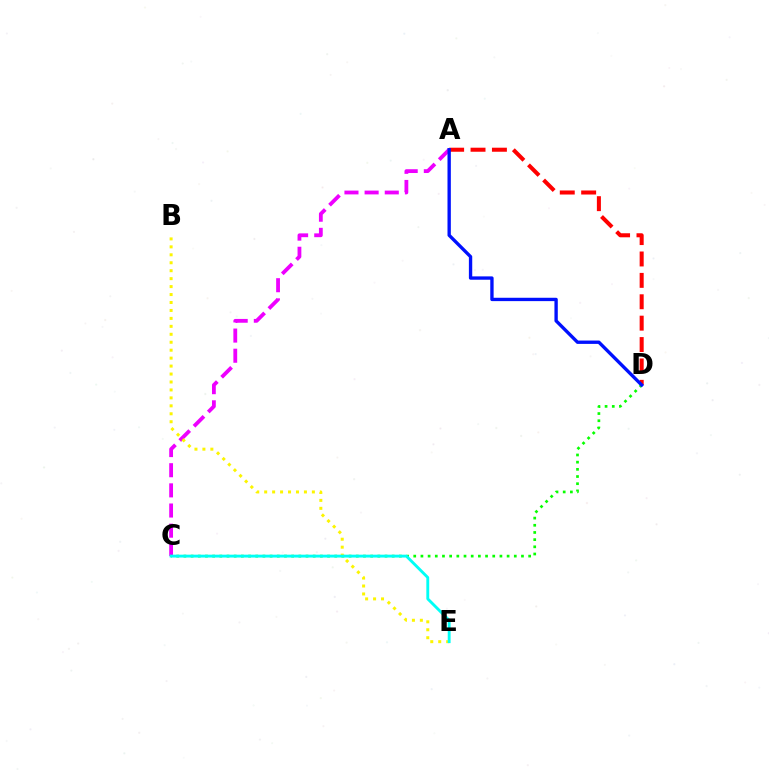{('A', 'D'): [{'color': '#ff0000', 'line_style': 'dashed', 'thickness': 2.91}, {'color': '#0010ff', 'line_style': 'solid', 'thickness': 2.41}], ('A', 'C'): [{'color': '#ee00ff', 'line_style': 'dashed', 'thickness': 2.74}], ('C', 'D'): [{'color': '#08ff00', 'line_style': 'dotted', 'thickness': 1.95}], ('B', 'E'): [{'color': '#fcf500', 'line_style': 'dotted', 'thickness': 2.16}], ('C', 'E'): [{'color': '#00fff6', 'line_style': 'solid', 'thickness': 2.07}]}